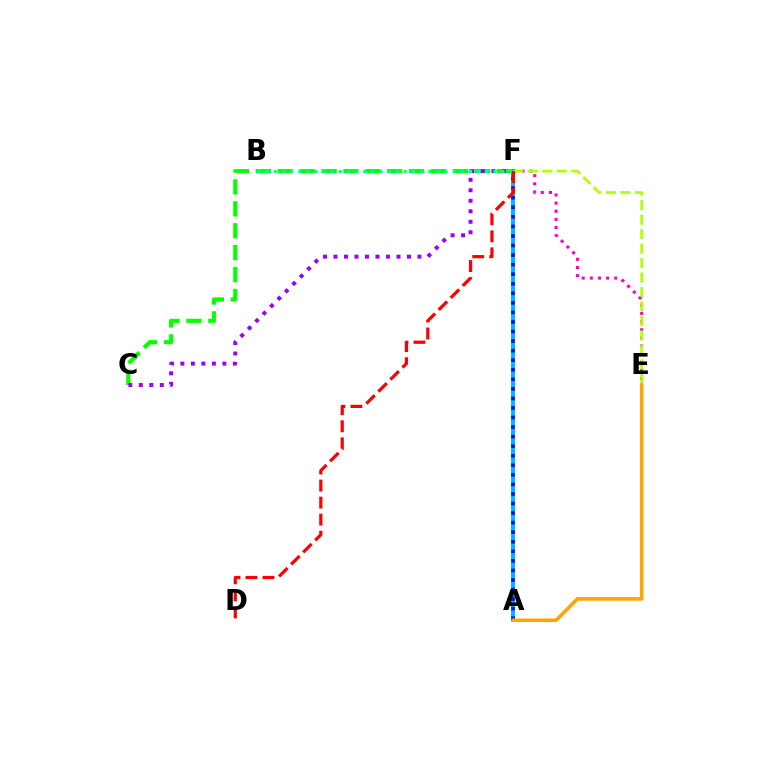{('A', 'F'): [{'color': '#00b5ff', 'line_style': 'solid', 'thickness': 2.82}, {'color': '#0010ff', 'line_style': 'dotted', 'thickness': 2.6}], ('C', 'F'): [{'color': '#08ff00', 'line_style': 'dashed', 'thickness': 2.98}, {'color': '#9b00ff', 'line_style': 'dotted', 'thickness': 2.85}], ('E', 'F'): [{'color': '#ff00bd', 'line_style': 'dotted', 'thickness': 2.21}, {'color': '#b3ff00', 'line_style': 'dashed', 'thickness': 1.97}], ('B', 'F'): [{'color': '#00ff9d', 'line_style': 'dotted', 'thickness': 2.21}], ('D', 'F'): [{'color': '#ff0000', 'line_style': 'dashed', 'thickness': 2.31}], ('A', 'E'): [{'color': '#ffa500', 'line_style': 'solid', 'thickness': 2.57}]}